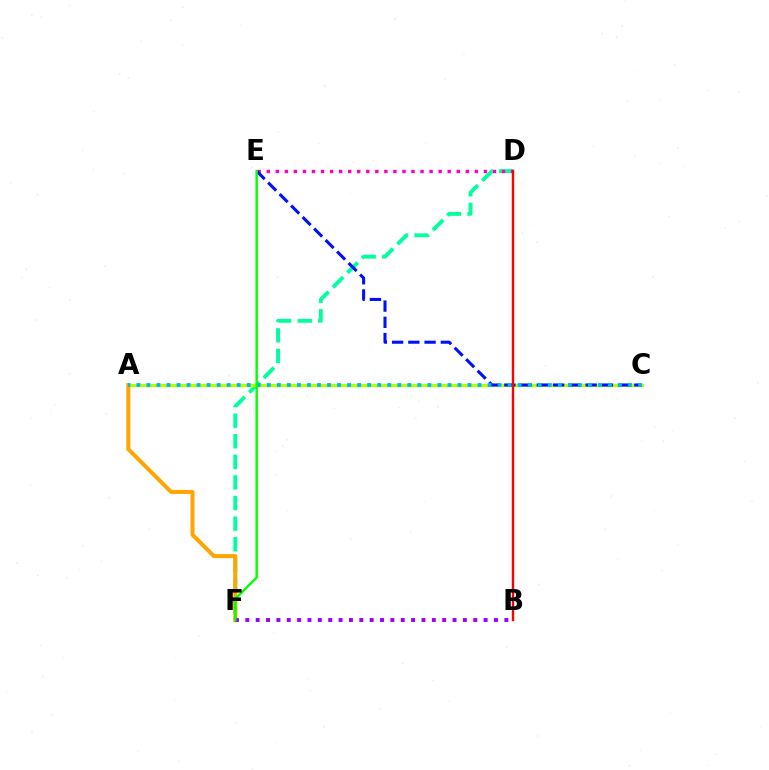{('D', 'F'): [{'color': '#00ff9d', 'line_style': 'dashed', 'thickness': 2.8}], ('A', 'C'): [{'color': '#b3ff00', 'line_style': 'solid', 'thickness': 2.43}, {'color': '#00b5ff', 'line_style': 'dotted', 'thickness': 2.73}], ('A', 'F'): [{'color': '#ffa500', 'line_style': 'solid', 'thickness': 2.88}], ('D', 'E'): [{'color': '#ff00bd', 'line_style': 'dotted', 'thickness': 2.46}], ('C', 'E'): [{'color': '#0010ff', 'line_style': 'dashed', 'thickness': 2.21}], ('B', 'F'): [{'color': '#9b00ff', 'line_style': 'dotted', 'thickness': 2.82}], ('E', 'F'): [{'color': '#08ff00', 'line_style': 'solid', 'thickness': 1.74}], ('B', 'D'): [{'color': '#ff0000', 'line_style': 'solid', 'thickness': 1.72}]}